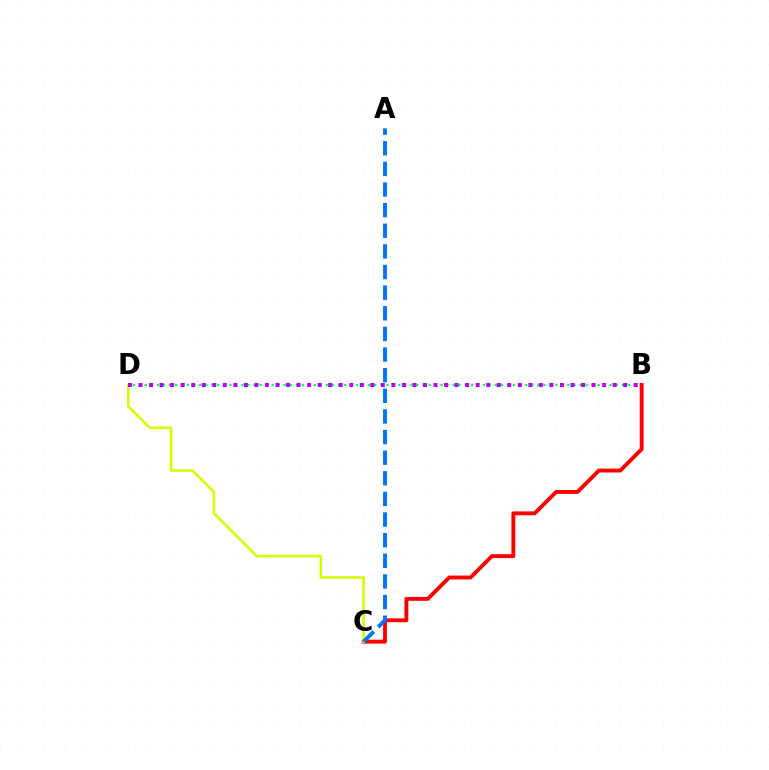{('B', 'D'): [{'color': '#00ff5c', 'line_style': 'dotted', 'thickness': 1.64}, {'color': '#b900ff', 'line_style': 'dotted', 'thickness': 2.86}], ('B', 'C'): [{'color': '#ff0000', 'line_style': 'solid', 'thickness': 2.79}], ('C', 'D'): [{'color': '#d1ff00', 'line_style': 'solid', 'thickness': 1.87}], ('A', 'C'): [{'color': '#0074ff', 'line_style': 'dashed', 'thickness': 2.8}]}